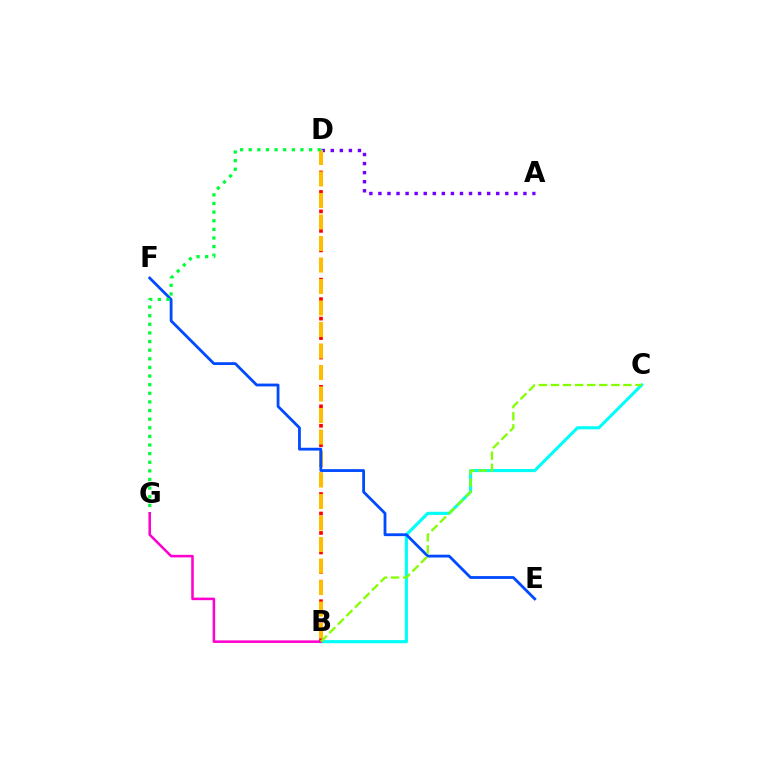{('A', 'D'): [{'color': '#7200ff', 'line_style': 'dotted', 'thickness': 2.46}], ('B', 'C'): [{'color': '#00fff6', 'line_style': 'solid', 'thickness': 2.25}, {'color': '#84ff00', 'line_style': 'dashed', 'thickness': 1.64}], ('B', 'D'): [{'color': '#ff0000', 'line_style': 'dotted', 'thickness': 2.65}, {'color': '#ffbd00', 'line_style': 'dashed', 'thickness': 2.92}], ('E', 'F'): [{'color': '#004bff', 'line_style': 'solid', 'thickness': 2.02}], ('D', 'G'): [{'color': '#00ff39', 'line_style': 'dotted', 'thickness': 2.34}], ('B', 'G'): [{'color': '#ff00cf', 'line_style': 'solid', 'thickness': 1.84}]}